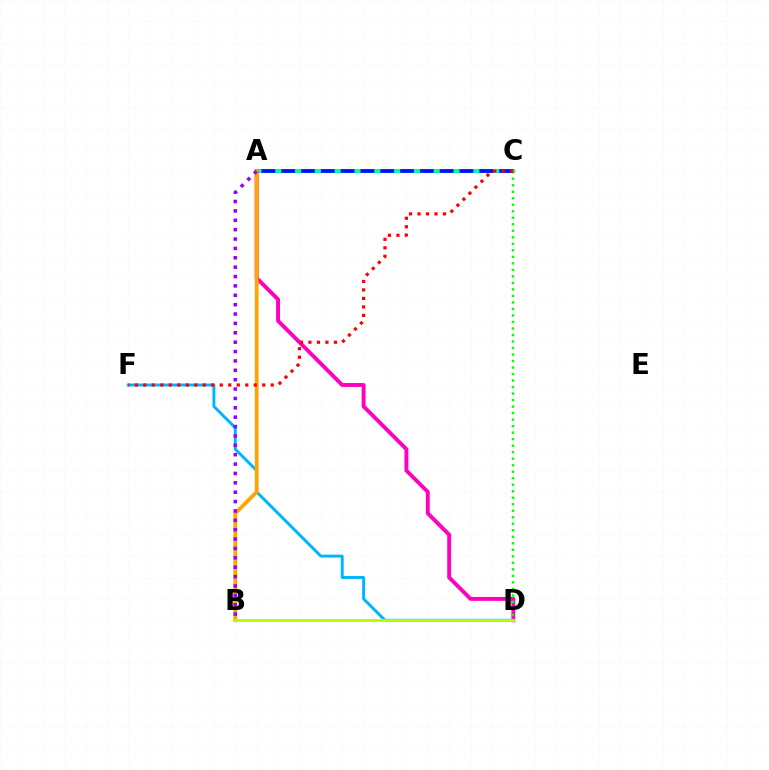{('A', 'C'): [{'color': '#00ff9d', 'line_style': 'solid', 'thickness': 2.96}, {'color': '#0010ff', 'line_style': 'dashed', 'thickness': 2.69}], ('A', 'D'): [{'color': '#ff00bd', 'line_style': 'solid', 'thickness': 2.81}], ('D', 'F'): [{'color': '#00b5ff', 'line_style': 'solid', 'thickness': 2.11}], ('A', 'B'): [{'color': '#ffa500', 'line_style': 'solid', 'thickness': 2.74}, {'color': '#9b00ff', 'line_style': 'dotted', 'thickness': 2.55}], ('B', 'D'): [{'color': '#b3ff00', 'line_style': 'solid', 'thickness': 2.03}], ('C', 'D'): [{'color': '#08ff00', 'line_style': 'dotted', 'thickness': 1.77}], ('C', 'F'): [{'color': '#ff0000', 'line_style': 'dotted', 'thickness': 2.31}]}